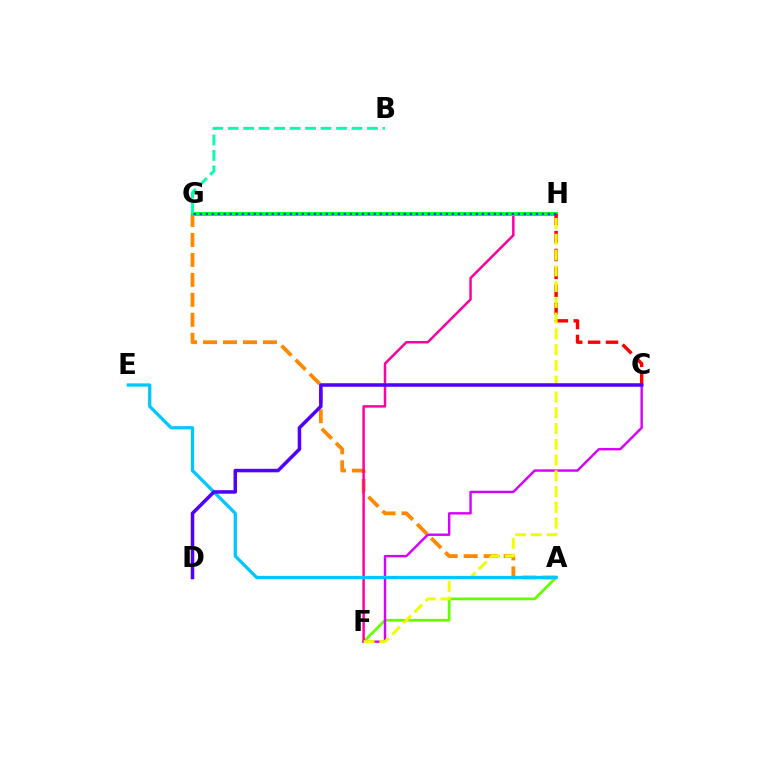{('A', 'G'): [{'color': '#ff8800', 'line_style': 'dashed', 'thickness': 2.71}], ('A', 'F'): [{'color': '#66ff00', 'line_style': 'solid', 'thickness': 1.98}], ('F', 'H'): [{'color': '#ff00a0', 'line_style': 'solid', 'thickness': 1.79}, {'color': '#eeff00', 'line_style': 'dashed', 'thickness': 2.14}], ('G', 'H'): [{'color': '#00ff27', 'line_style': 'solid', 'thickness': 2.86}, {'color': '#003fff', 'line_style': 'dotted', 'thickness': 1.63}], ('C', 'F'): [{'color': '#d600ff', 'line_style': 'solid', 'thickness': 1.74}], ('B', 'G'): [{'color': '#00ffaf', 'line_style': 'dashed', 'thickness': 2.1}], ('C', 'H'): [{'color': '#ff0000', 'line_style': 'dashed', 'thickness': 2.43}], ('A', 'E'): [{'color': '#00c7ff', 'line_style': 'solid', 'thickness': 2.35}], ('C', 'D'): [{'color': '#4f00ff', 'line_style': 'solid', 'thickness': 2.53}]}